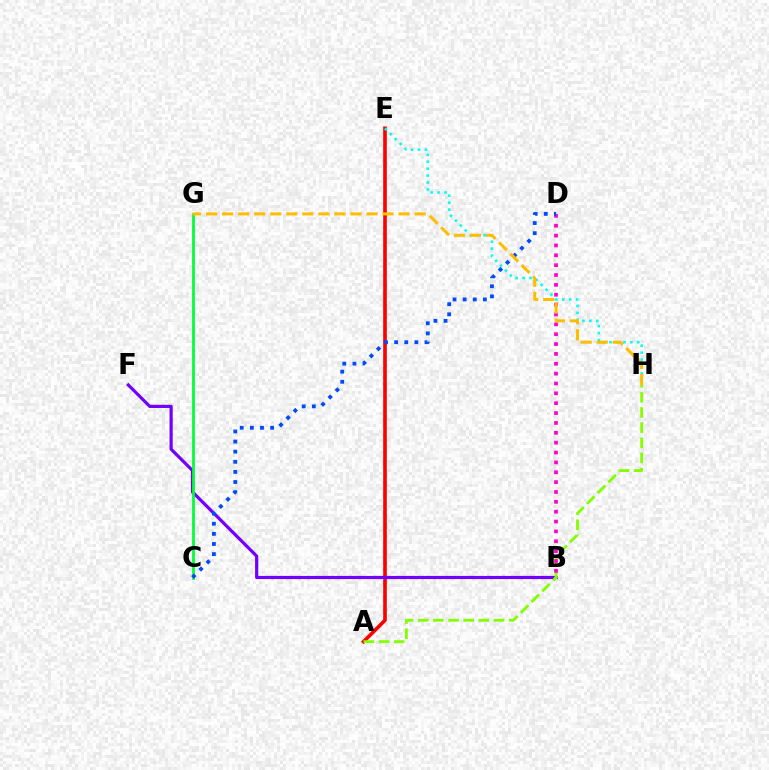{('A', 'E'): [{'color': '#ff0000', 'line_style': 'solid', 'thickness': 2.62}], ('E', 'H'): [{'color': '#00fff6', 'line_style': 'dotted', 'thickness': 1.88}], ('B', 'F'): [{'color': '#7200ff', 'line_style': 'solid', 'thickness': 2.29}], ('A', 'H'): [{'color': '#84ff00', 'line_style': 'dashed', 'thickness': 2.06}], ('C', 'G'): [{'color': '#00ff39', 'line_style': 'solid', 'thickness': 1.99}], ('B', 'D'): [{'color': '#ff00cf', 'line_style': 'dotted', 'thickness': 2.68}], ('C', 'D'): [{'color': '#004bff', 'line_style': 'dotted', 'thickness': 2.75}], ('G', 'H'): [{'color': '#ffbd00', 'line_style': 'dashed', 'thickness': 2.18}]}